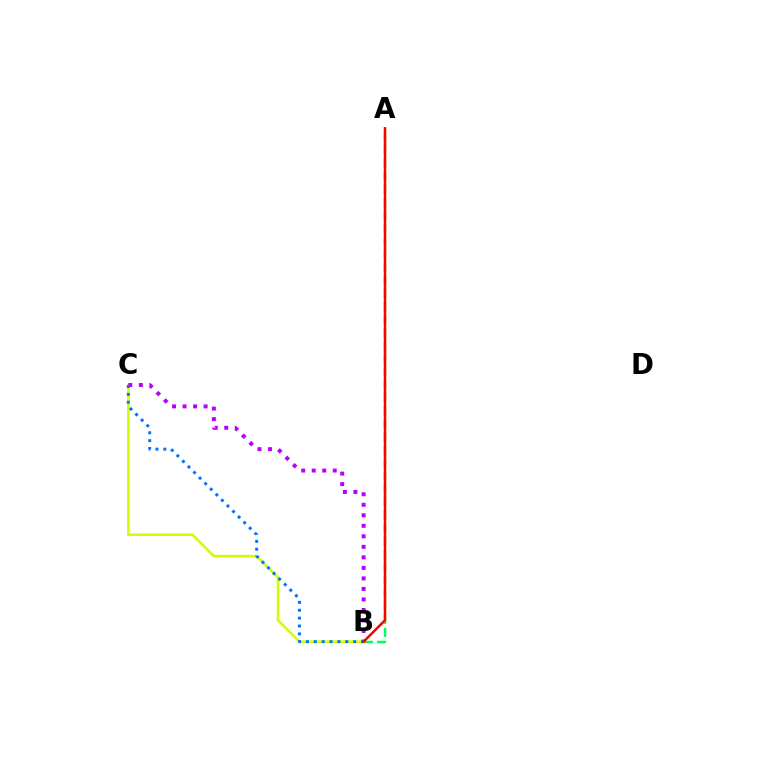{('A', 'B'): [{'color': '#00ff5c', 'line_style': 'dashed', 'thickness': 1.77}, {'color': '#ff0000', 'line_style': 'solid', 'thickness': 1.8}], ('B', 'C'): [{'color': '#d1ff00', 'line_style': 'solid', 'thickness': 1.86}, {'color': '#b900ff', 'line_style': 'dotted', 'thickness': 2.86}, {'color': '#0074ff', 'line_style': 'dotted', 'thickness': 2.14}]}